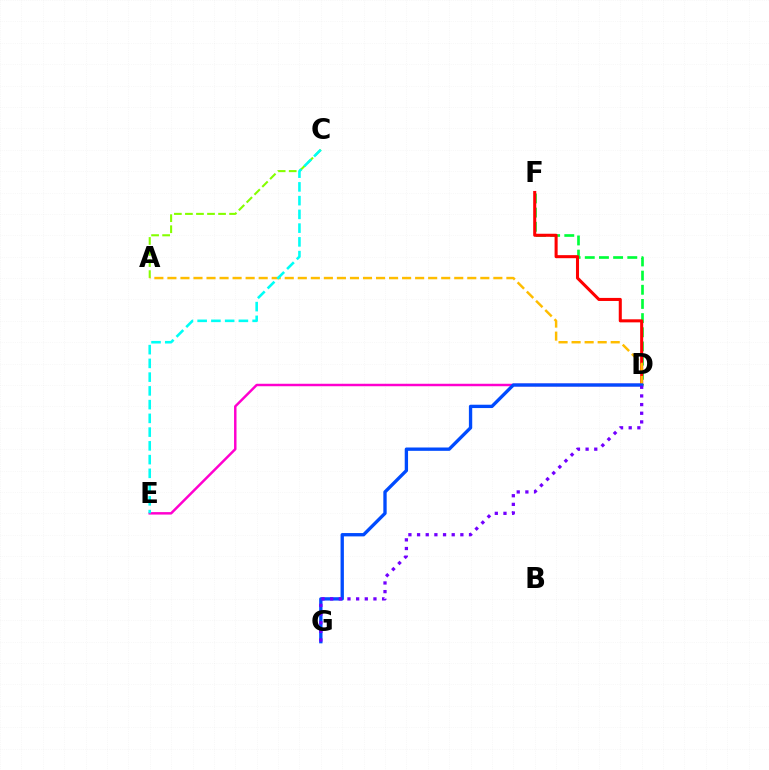{('D', 'F'): [{'color': '#00ff39', 'line_style': 'dashed', 'thickness': 1.92}, {'color': '#ff0000', 'line_style': 'solid', 'thickness': 2.2}], ('D', 'E'): [{'color': '#ff00cf', 'line_style': 'solid', 'thickness': 1.78}], ('A', 'C'): [{'color': '#84ff00', 'line_style': 'dashed', 'thickness': 1.5}], ('A', 'D'): [{'color': '#ffbd00', 'line_style': 'dashed', 'thickness': 1.77}], ('C', 'E'): [{'color': '#00fff6', 'line_style': 'dashed', 'thickness': 1.87}], ('D', 'G'): [{'color': '#004bff', 'line_style': 'solid', 'thickness': 2.4}, {'color': '#7200ff', 'line_style': 'dotted', 'thickness': 2.35}]}